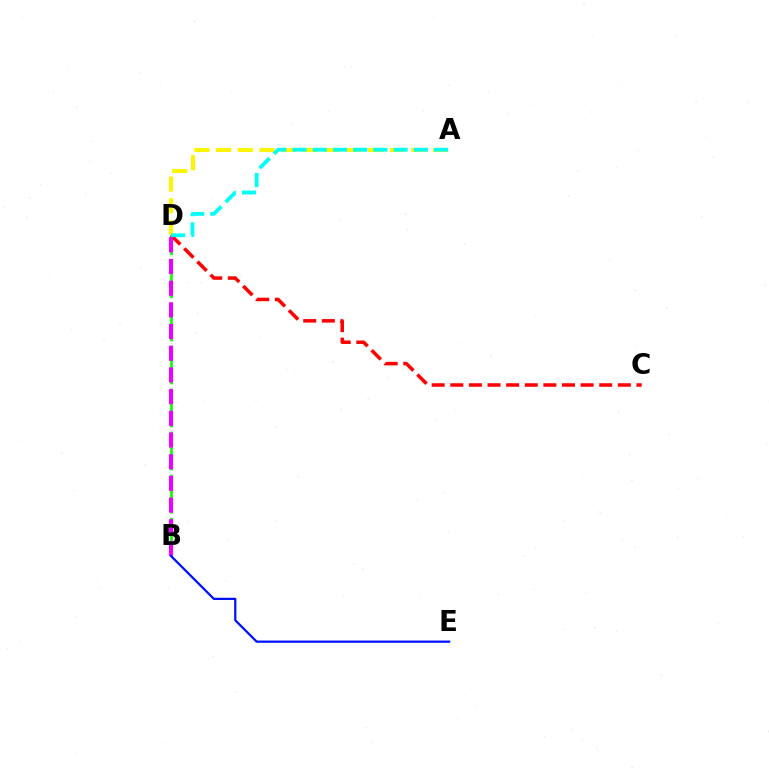{('B', 'D'): [{'color': '#08ff00', 'line_style': 'dashed', 'thickness': 1.95}, {'color': '#ee00ff', 'line_style': 'dashed', 'thickness': 2.95}], ('C', 'D'): [{'color': '#ff0000', 'line_style': 'dashed', 'thickness': 2.53}], ('A', 'D'): [{'color': '#fcf500', 'line_style': 'dashed', 'thickness': 2.95}, {'color': '#00fff6', 'line_style': 'dashed', 'thickness': 2.75}], ('B', 'E'): [{'color': '#0010ff', 'line_style': 'solid', 'thickness': 1.61}]}